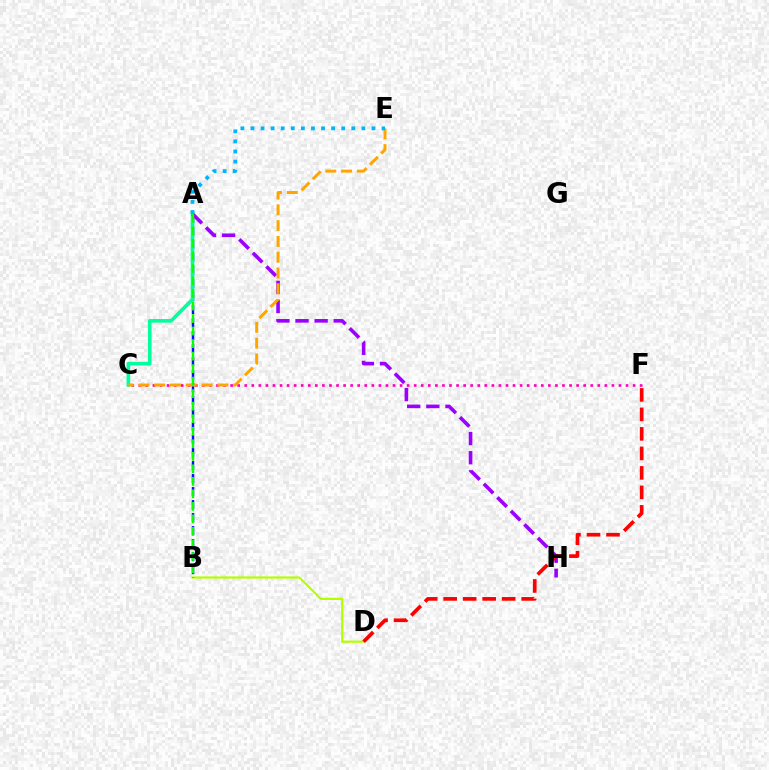{('A', 'B'): [{'color': '#0010ff', 'line_style': 'dashed', 'thickness': 1.77}, {'color': '#08ff00', 'line_style': 'dashed', 'thickness': 1.7}], ('C', 'F'): [{'color': '#ff00bd', 'line_style': 'dotted', 'thickness': 1.92}], ('A', 'C'): [{'color': '#00ff9d', 'line_style': 'solid', 'thickness': 2.6}], ('A', 'H'): [{'color': '#9b00ff', 'line_style': 'dashed', 'thickness': 2.6}], ('C', 'E'): [{'color': '#ffa500', 'line_style': 'dashed', 'thickness': 2.15}], ('B', 'D'): [{'color': '#b3ff00', 'line_style': 'solid', 'thickness': 1.57}], ('A', 'E'): [{'color': '#00b5ff', 'line_style': 'dotted', 'thickness': 2.74}], ('D', 'F'): [{'color': '#ff0000', 'line_style': 'dashed', 'thickness': 2.65}]}